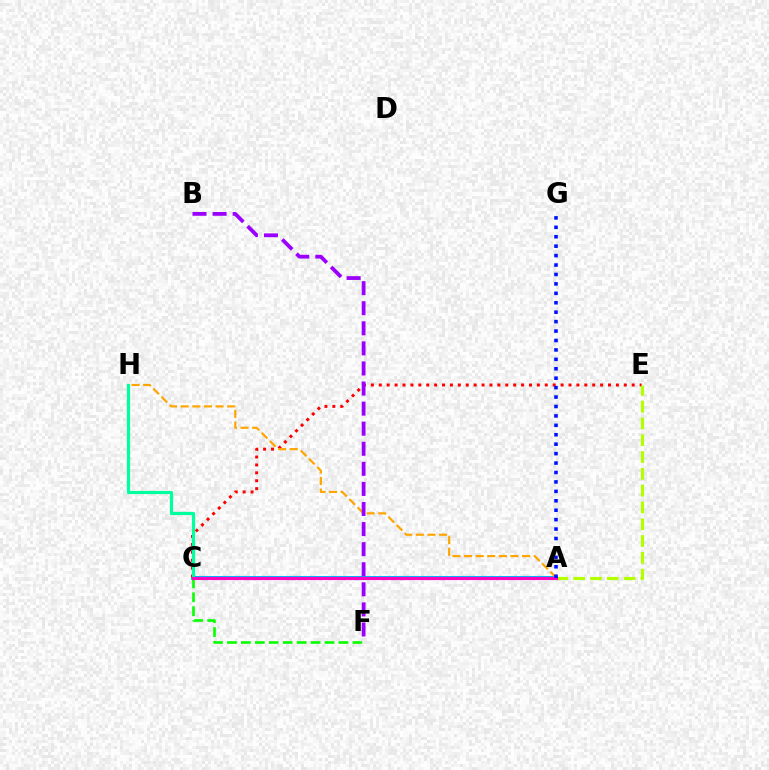{('A', 'C'): [{'color': '#00b5ff', 'line_style': 'solid', 'thickness': 2.92}, {'color': '#ff00bd', 'line_style': 'solid', 'thickness': 2.26}], ('C', 'E'): [{'color': '#ff0000', 'line_style': 'dotted', 'thickness': 2.15}], ('A', 'H'): [{'color': '#ffa500', 'line_style': 'dashed', 'thickness': 1.58}], ('A', 'E'): [{'color': '#b3ff00', 'line_style': 'dashed', 'thickness': 2.28}], ('C', 'H'): [{'color': '#00ff9d', 'line_style': 'solid', 'thickness': 2.29}], ('B', 'F'): [{'color': '#9b00ff', 'line_style': 'dashed', 'thickness': 2.73}], ('C', 'F'): [{'color': '#08ff00', 'line_style': 'dashed', 'thickness': 1.89}], ('A', 'G'): [{'color': '#0010ff', 'line_style': 'dotted', 'thickness': 2.56}]}